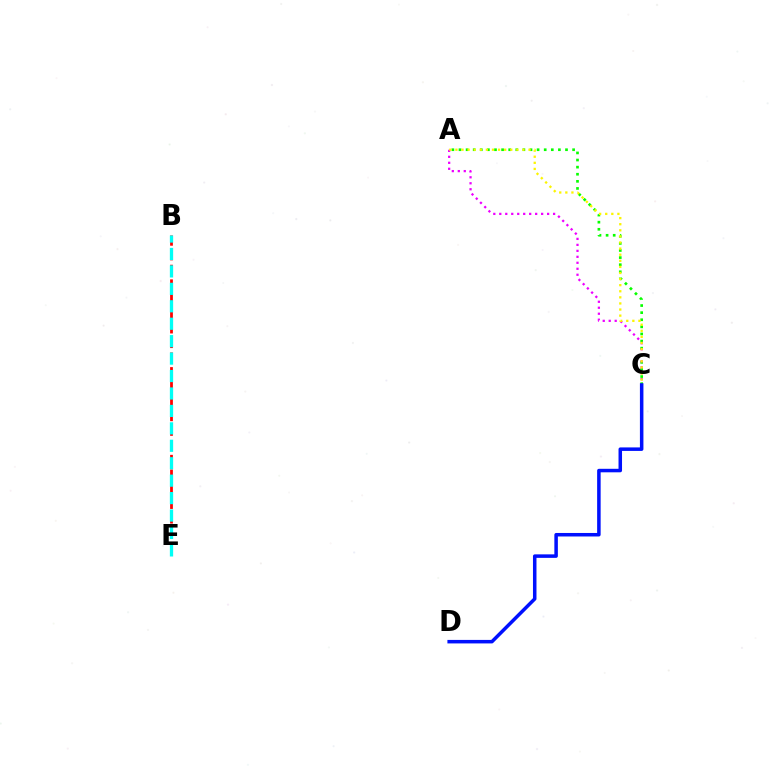{('A', 'C'): [{'color': '#08ff00', 'line_style': 'dotted', 'thickness': 1.93}, {'color': '#ee00ff', 'line_style': 'dotted', 'thickness': 1.62}, {'color': '#fcf500', 'line_style': 'dotted', 'thickness': 1.66}], ('B', 'E'): [{'color': '#ff0000', 'line_style': 'dashed', 'thickness': 1.99}, {'color': '#00fff6', 'line_style': 'dashed', 'thickness': 2.37}], ('C', 'D'): [{'color': '#0010ff', 'line_style': 'solid', 'thickness': 2.53}]}